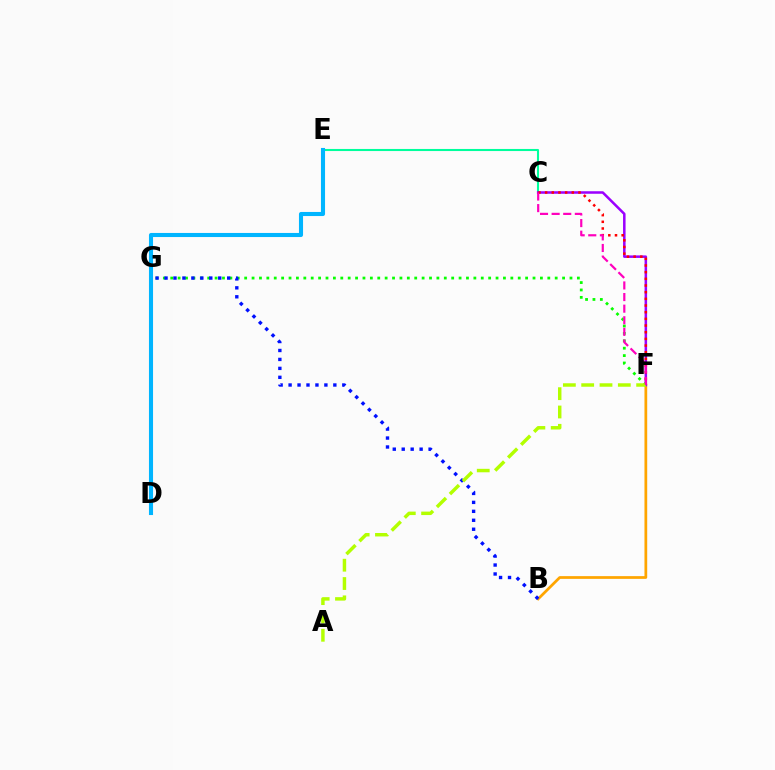{('B', 'F'): [{'color': '#ffa500', 'line_style': 'solid', 'thickness': 1.97}], ('C', 'E'): [{'color': '#00ff9d', 'line_style': 'solid', 'thickness': 1.5}], ('C', 'F'): [{'color': '#9b00ff', 'line_style': 'solid', 'thickness': 1.82}, {'color': '#ff0000', 'line_style': 'dotted', 'thickness': 1.81}, {'color': '#ff00bd', 'line_style': 'dashed', 'thickness': 1.58}], ('F', 'G'): [{'color': '#08ff00', 'line_style': 'dotted', 'thickness': 2.01}], ('B', 'G'): [{'color': '#0010ff', 'line_style': 'dotted', 'thickness': 2.43}], ('A', 'F'): [{'color': '#b3ff00', 'line_style': 'dashed', 'thickness': 2.49}], ('D', 'E'): [{'color': '#00b5ff', 'line_style': 'solid', 'thickness': 2.94}]}